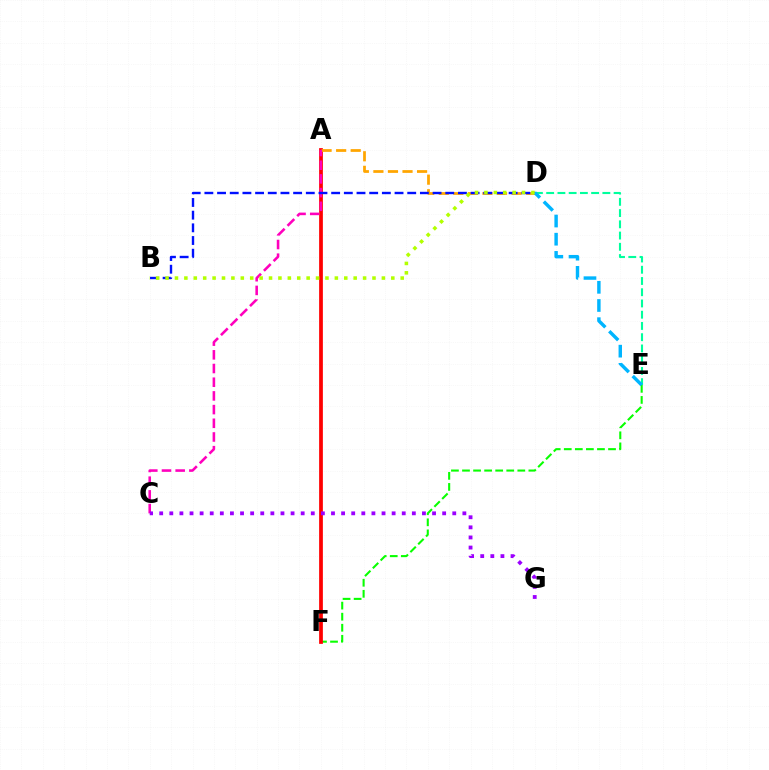{('E', 'F'): [{'color': '#08ff00', 'line_style': 'dashed', 'thickness': 1.5}], ('D', 'E'): [{'color': '#00ff9d', 'line_style': 'dashed', 'thickness': 1.53}, {'color': '#00b5ff', 'line_style': 'dashed', 'thickness': 2.47}], ('A', 'F'): [{'color': '#ff0000', 'line_style': 'solid', 'thickness': 2.69}], ('A', 'D'): [{'color': '#ffa500', 'line_style': 'dashed', 'thickness': 1.98}], ('A', 'C'): [{'color': '#ff00bd', 'line_style': 'dashed', 'thickness': 1.86}], ('B', 'D'): [{'color': '#0010ff', 'line_style': 'dashed', 'thickness': 1.72}, {'color': '#b3ff00', 'line_style': 'dotted', 'thickness': 2.56}], ('C', 'G'): [{'color': '#9b00ff', 'line_style': 'dotted', 'thickness': 2.75}]}